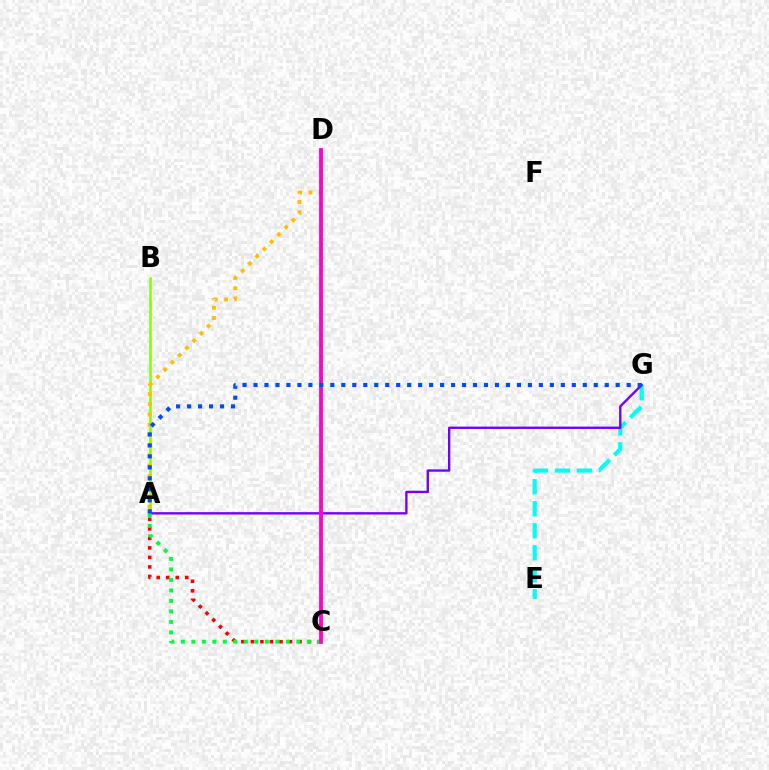{('A', 'B'): [{'color': '#84ff00', 'line_style': 'solid', 'thickness': 1.83}], ('A', 'C'): [{'color': '#ff0000', 'line_style': 'dotted', 'thickness': 2.59}, {'color': '#00ff39', 'line_style': 'dotted', 'thickness': 2.85}], ('E', 'G'): [{'color': '#00fff6', 'line_style': 'dashed', 'thickness': 2.99}], ('A', 'D'): [{'color': '#ffbd00', 'line_style': 'dotted', 'thickness': 2.78}], ('A', 'G'): [{'color': '#7200ff', 'line_style': 'solid', 'thickness': 1.7}, {'color': '#004bff', 'line_style': 'dotted', 'thickness': 2.98}], ('C', 'D'): [{'color': '#ff00cf', 'line_style': 'solid', 'thickness': 2.73}]}